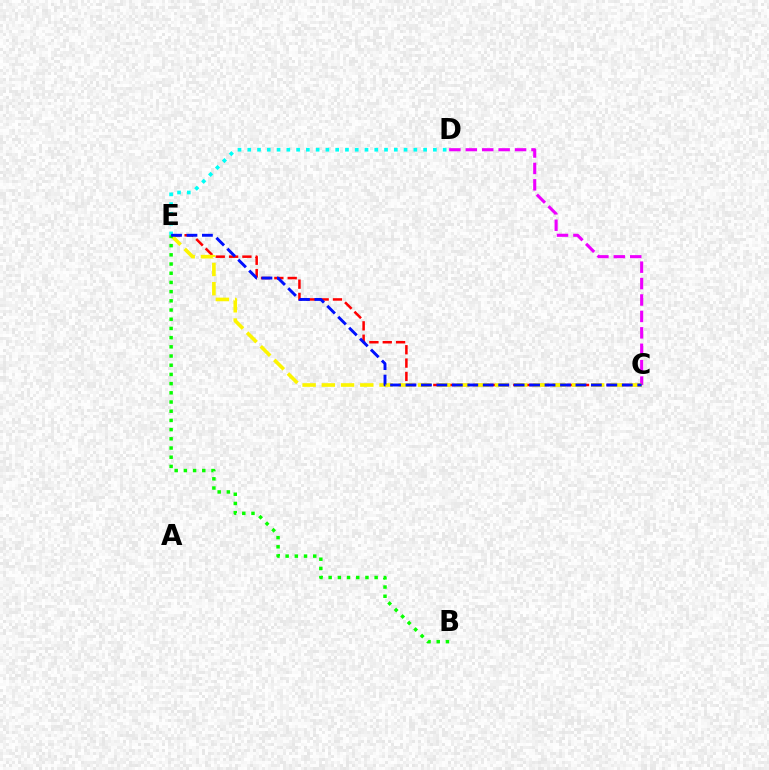{('C', 'D'): [{'color': '#ee00ff', 'line_style': 'dashed', 'thickness': 2.23}], ('C', 'E'): [{'color': '#ff0000', 'line_style': 'dashed', 'thickness': 1.81}, {'color': '#fcf500', 'line_style': 'dashed', 'thickness': 2.61}, {'color': '#0010ff', 'line_style': 'dashed', 'thickness': 2.1}], ('D', 'E'): [{'color': '#00fff6', 'line_style': 'dotted', 'thickness': 2.65}], ('B', 'E'): [{'color': '#08ff00', 'line_style': 'dotted', 'thickness': 2.5}]}